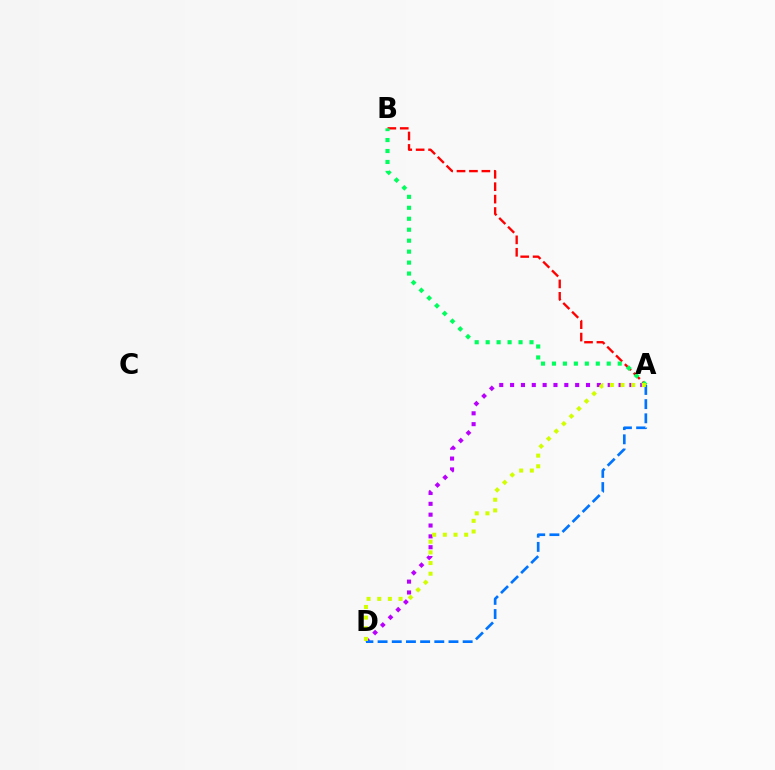{('A', 'B'): [{'color': '#ff0000', 'line_style': 'dashed', 'thickness': 1.69}, {'color': '#00ff5c', 'line_style': 'dotted', 'thickness': 2.98}], ('A', 'D'): [{'color': '#b900ff', 'line_style': 'dotted', 'thickness': 2.95}, {'color': '#0074ff', 'line_style': 'dashed', 'thickness': 1.93}, {'color': '#d1ff00', 'line_style': 'dotted', 'thickness': 2.9}]}